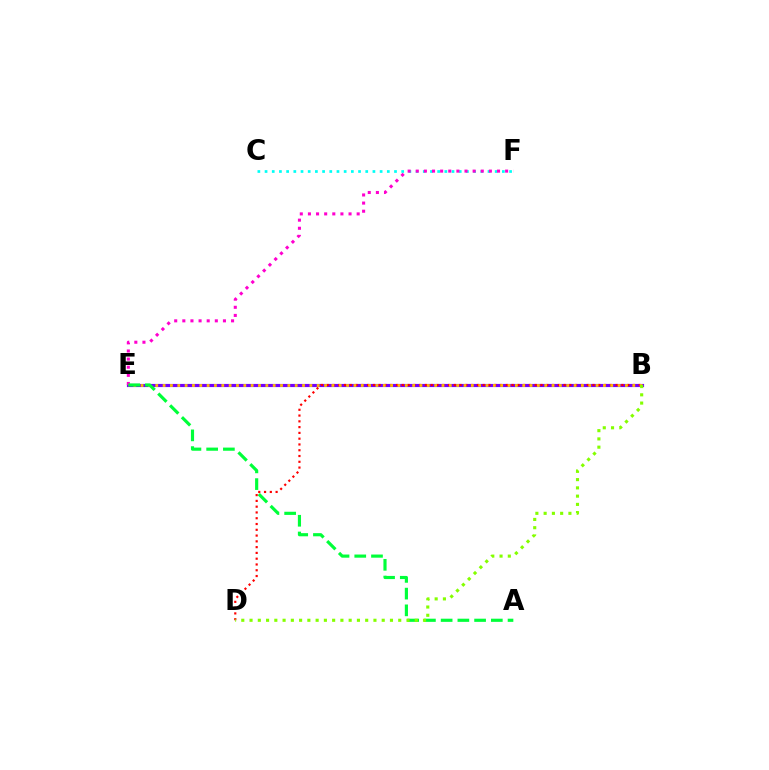{('B', 'E'): [{'color': '#004bff', 'line_style': 'solid', 'thickness': 2.01}, {'color': '#7200ff', 'line_style': 'solid', 'thickness': 2.27}, {'color': '#ffbd00', 'line_style': 'dotted', 'thickness': 1.99}], ('C', 'F'): [{'color': '#00fff6', 'line_style': 'dotted', 'thickness': 1.95}], ('B', 'D'): [{'color': '#ff0000', 'line_style': 'dotted', 'thickness': 1.57}, {'color': '#84ff00', 'line_style': 'dotted', 'thickness': 2.24}], ('E', 'F'): [{'color': '#ff00cf', 'line_style': 'dotted', 'thickness': 2.21}], ('A', 'E'): [{'color': '#00ff39', 'line_style': 'dashed', 'thickness': 2.27}]}